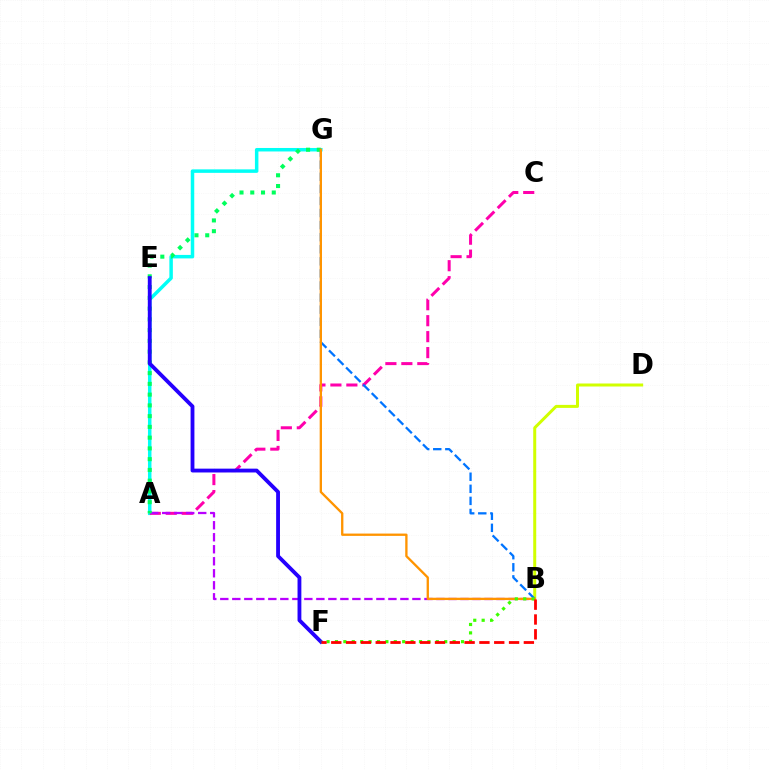{('A', 'G'): [{'color': '#00fff6', 'line_style': 'solid', 'thickness': 2.51}, {'color': '#00ff5c', 'line_style': 'dotted', 'thickness': 2.92}], ('B', 'D'): [{'color': '#d1ff00', 'line_style': 'solid', 'thickness': 2.16}], ('A', 'C'): [{'color': '#ff00ac', 'line_style': 'dashed', 'thickness': 2.17}], ('A', 'B'): [{'color': '#b900ff', 'line_style': 'dashed', 'thickness': 1.63}], ('B', 'G'): [{'color': '#0074ff', 'line_style': 'dashed', 'thickness': 1.64}, {'color': '#ff9400', 'line_style': 'solid', 'thickness': 1.67}], ('E', 'F'): [{'color': '#2500ff', 'line_style': 'solid', 'thickness': 2.76}], ('B', 'F'): [{'color': '#3dff00', 'line_style': 'dotted', 'thickness': 2.28}, {'color': '#ff0000', 'line_style': 'dashed', 'thickness': 2.01}]}